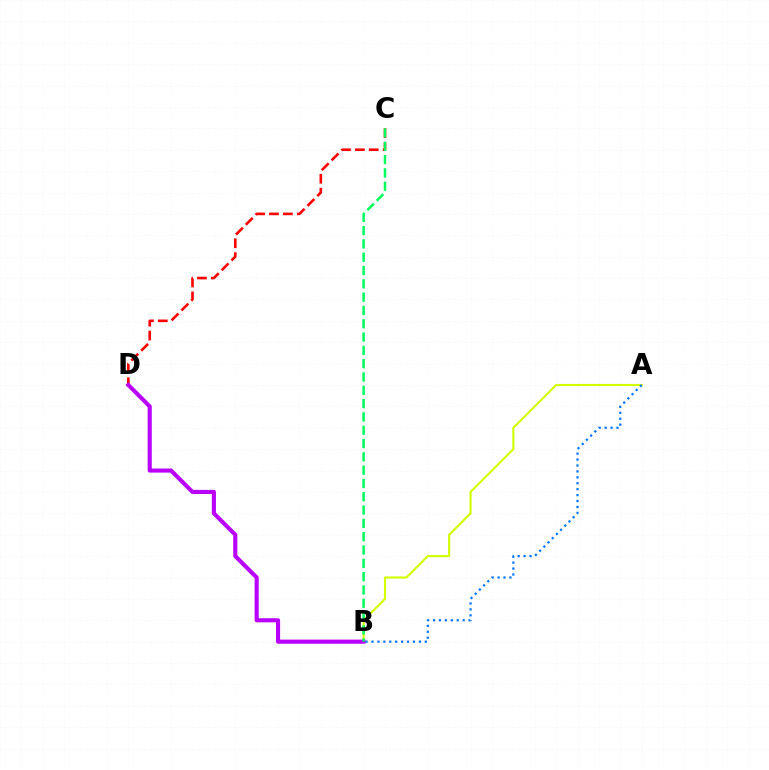{('A', 'B'): [{'color': '#d1ff00', 'line_style': 'solid', 'thickness': 1.53}, {'color': '#0074ff', 'line_style': 'dotted', 'thickness': 1.61}], ('C', 'D'): [{'color': '#ff0000', 'line_style': 'dashed', 'thickness': 1.89}], ('B', 'D'): [{'color': '#b900ff', 'line_style': 'solid', 'thickness': 2.96}], ('B', 'C'): [{'color': '#00ff5c', 'line_style': 'dashed', 'thickness': 1.81}]}